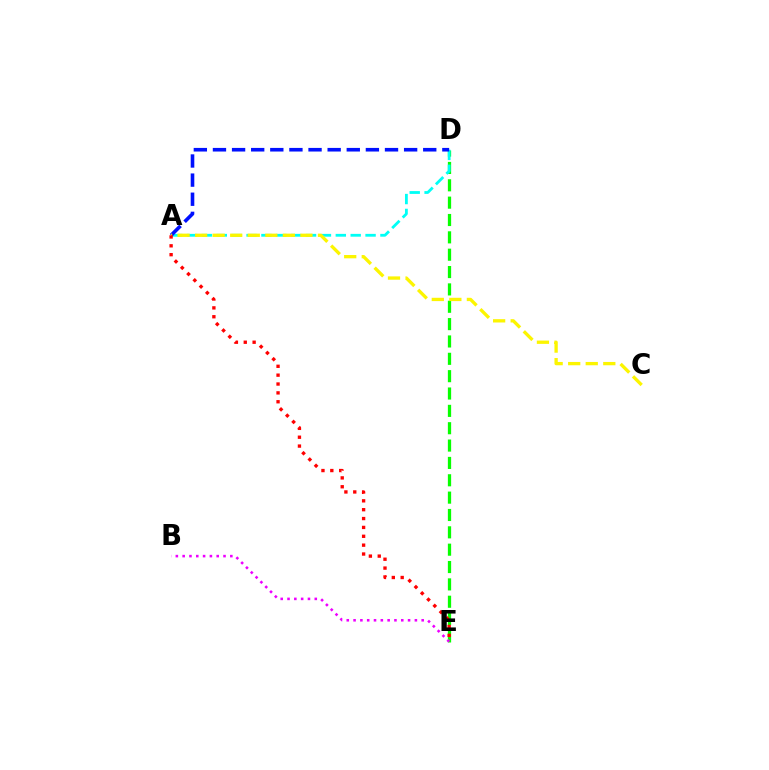{('D', 'E'): [{'color': '#08ff00', 'line_style': 'dashed', 'thickness': 2.36}], ('A', 'D'): [{'color': '#00fff6', 'line_style': 'dashed', 'thickness': 2.02}, {'color': '#0010ff', 'line_style': 'dashed', 'thickness': 2.6}], ('A', 'C'): [{'color': '#fcf500', 'line_style': 'dashed', 'thickness': 2.38}], ('A', 'E'): [{'color': '#ff0000', 'line_style': 'dotted', 'thickness': 2.41}], ('B', 'E'): [{'color': '#ee00ff', 'line_style': 'dotted', 'thickness': 1.85}]}